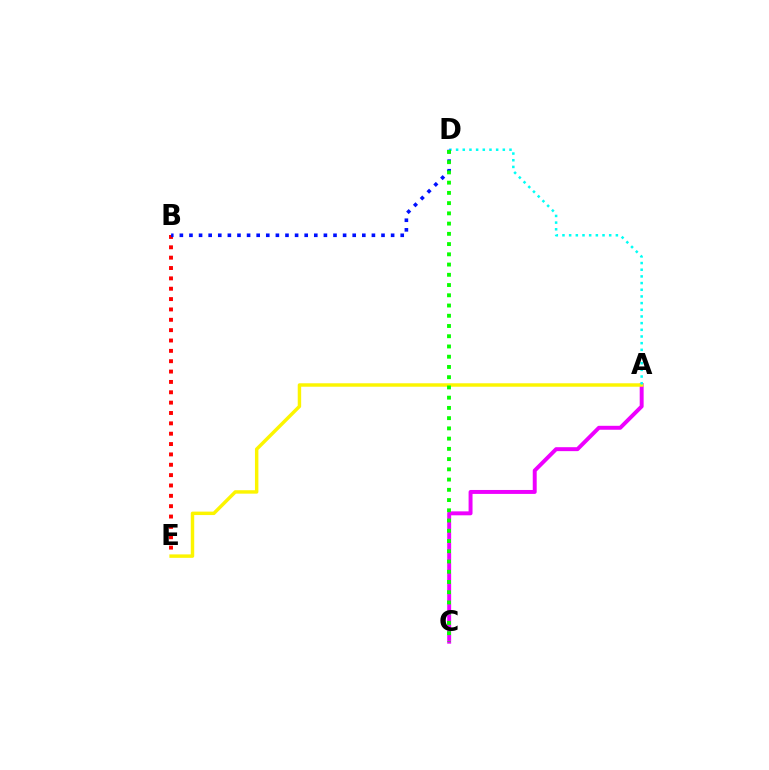{('A', 'C'): [{'color': '#ee00ff', 'line_style': 'solid', 'thickness': 2.84}], ('A', 'E'): [{'color': '#fcf500', 'line_style': 'solid', 'thickness': 2.48}], ('A', 'D'): [{'color': '#00fff6', 'line_style': 'dotted', 'thickness': 1.81}], ('B', 'E'): [{'color': '#ff0000', 'line_style': 'dotted', 'thickness': 2.81}], ('B', 'D'): [{'color': '#0010ff', 'line_style': 'dotted', 'thickness': 2.61}], ('C', 'D'): [{'color': '#08ff00', 'line_style': 'dotted', 'thickness': 2.78}]}